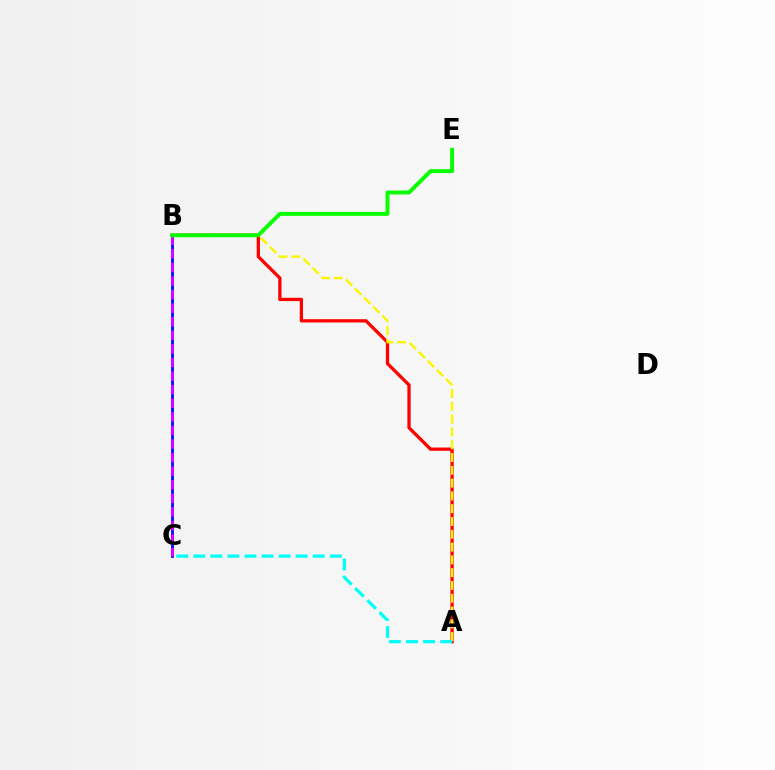{('B', 'C'): [{'color': '#0010ff', 'line_style': 'solid', 'thickness': 2.05}, {'color': '#ee00ff', 'line_style': 'dashed', 'thickness': 1.85}], ('A', 'B'): [{'color': '#ff0000', 'line_style': 'solid', 'thickness': 2.36}, {'color': '#fcf500', 'line_style': 'dashed', 'thickness': 1.74}], ('A', 'C'): [{'color': '#00fff6', 'line_style': 'dashed', 'thickness': 2.32}], ('B', 'E'): [{'color': '#08ff00', 'line_style': 'solid', 'thickness': 2.82}]}